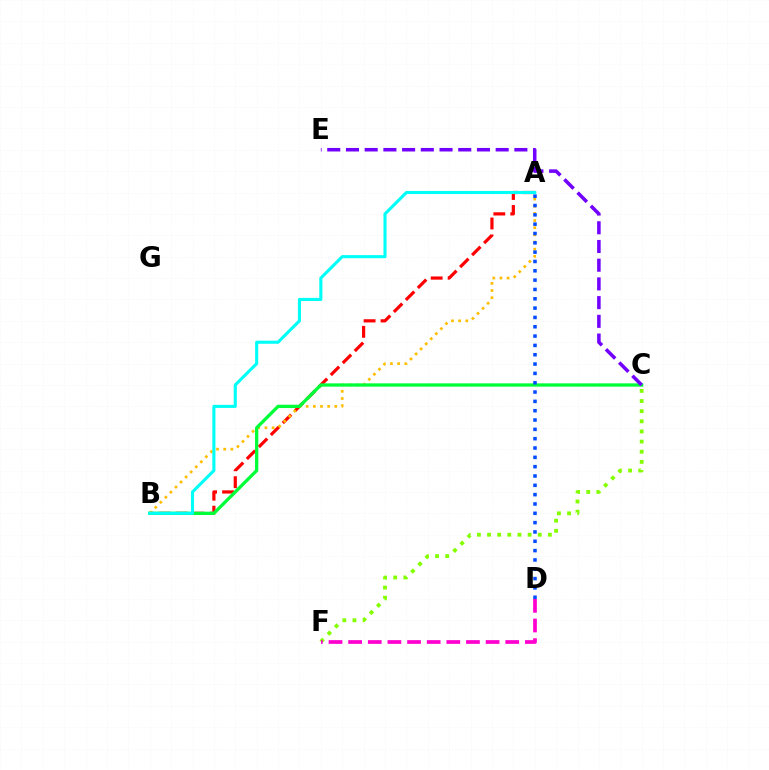{('A', 'B'): [{'color': '#ff0000', 'line_style': 'dashed', 'thickness': 2.3}, {'color': '#ffbd00', 'line_style': 'dotted', 'thickness': 1.94}, {'color': '#00fff6', 'line_style': 'solid', 'thickness': 2.23}], ('C', 'F'): [{'color': '#84ff00', 'line_style': 'dotted', 'thickness': 2.76}], ('B', 'C'): [{'color': '#00ff39', 'line_style': 'solid', 'thickness': 2.37}], ('D', 'F'): [{'color': '#ff00cf', 'line_style': 'dashed', 'thickness': 2.67}], ('A', 'D'): [{'color': '#004bff', 'line_style': 'dotted', 'thickness': 2.53}], ('C', 'E'): [{'color': '#7200ff', 'line_style': 'dashed', 'thickness': 2.54}]}